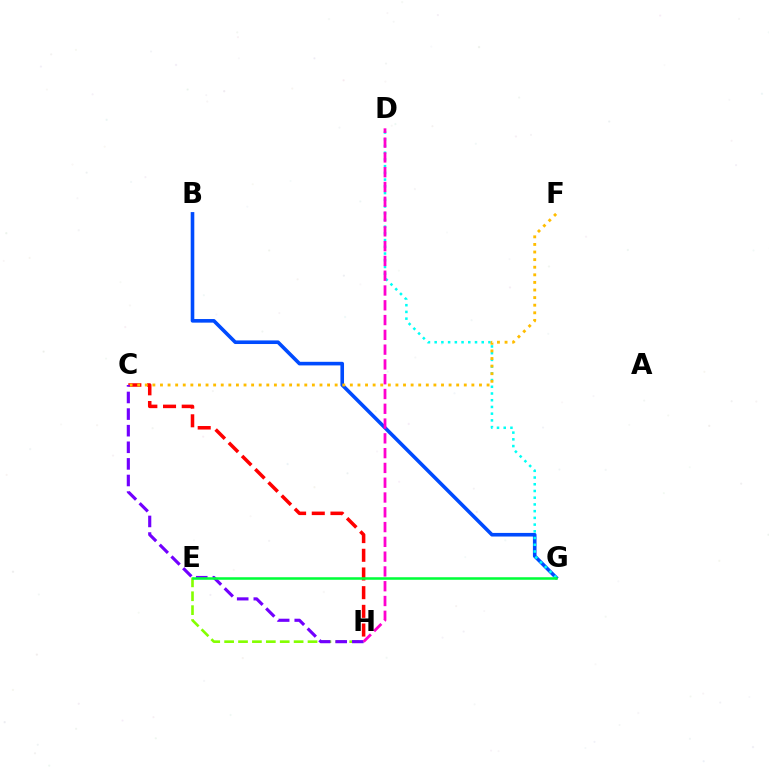{('B', 'G'): [{'color': '#004bff', 'line_style': 'solid', 'thickness': 2.6}], ('C', 'H'): [{'color': '#ff0000', 'line_style': 'dashed', 'thickness': 2.54}, {'color': '#7200ff', 'line_style': 'dashed', 'thickness': 2.26}], ('D', 'G'): [{'color': '#00fff6', 'line_style': 'dotted', 'thickness': 1.83}], ('C', 'F'): [{'color': '#ffbd00', 'line_style': 'dotted', 'thickness': 2.06}], ('E', 'H'): [{'color': '#84ff00', 'line_style': 'dashed', 'thickness': 1.89}], ('D', 'H'): [{'color': '#ff00cf', 'line_style': 'dashed', 'thickness': 2.01}], ('E', 'G'): [{'color': '#00ff39', 'line_style': 'solid', 'thickness': 1.83}]}